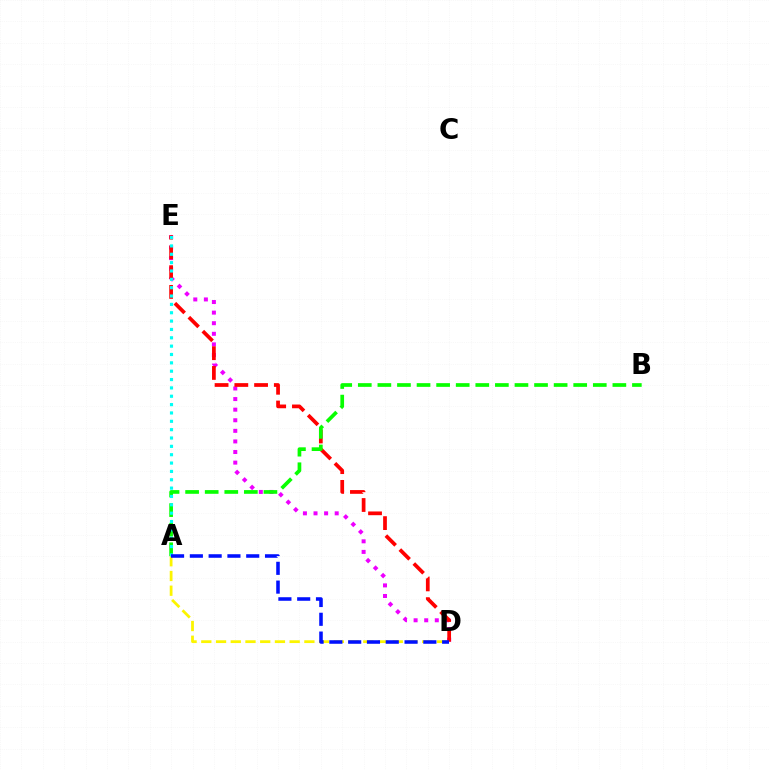{('D', 'E'): [{'color': '#ee00ff', 'line_style': 'dotted', 'thickness': 2.88}, {'color': '#ff0000', 'line_style': 'dashed', 'thickness': 2.68}], ('A', 'D'): [{'color': '#fcf500', 'line_style': 'dashed', 'thickness': 2.0}, {'color': '#0010ff', 'line_style': 'dashed', 'thickness': 2.55}], ('A', 'B'): [{'color': '#08ff00', 'line_style': 'dashed', 'thickness': 2.66}], ('A', 'E'): [{'color': '#00fff6', 'line_style': 'dotted', 'thickness': 2.27}]}